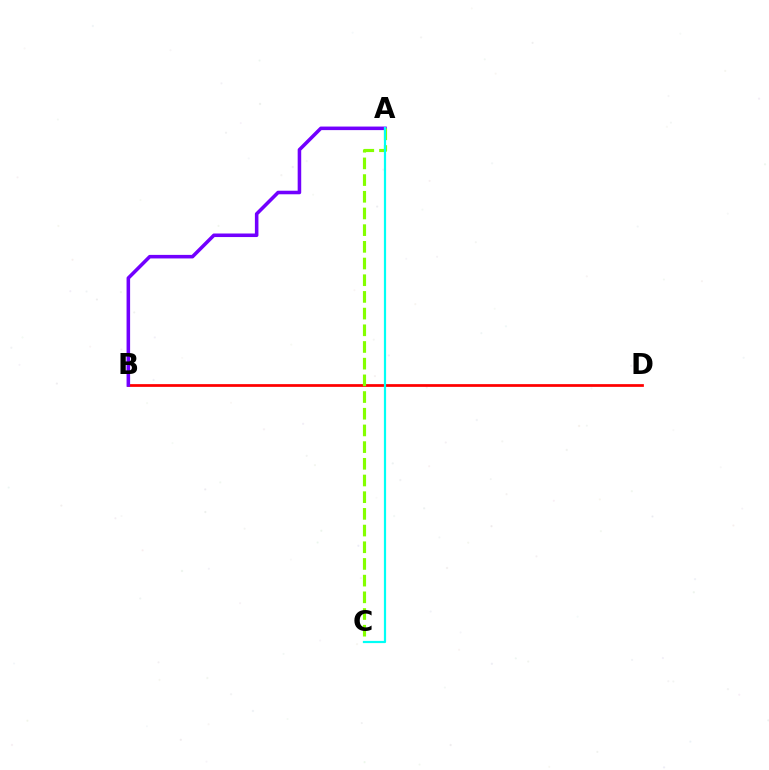{('B', 'D'): [{'color': '#ff0000', 'line_style': 'solid', 'thickness': 1.97}], ('A', 'B'): [{'color': '#7200ff', 'line_style': 'solid', 'thickness': 2.56}], ('A', 'C'): [{'color': '#84ff00', 'line_style': 'dashed', 'thickness': 2.27}, {'color': '#00fff6', 'line_style': 'solid', 'thickness': 1.59}]}